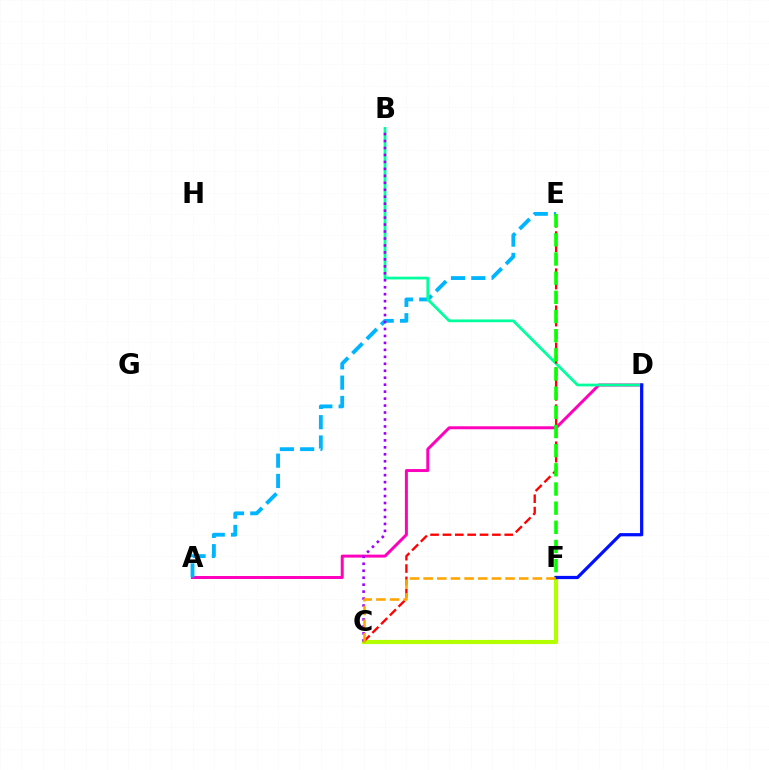{('A', 'D'): [{'color': '#ff00bd', 'line_style': 'solid', 'thickness': 2.14}], ('A', 'E'): [{'color': '#00b5ff', 'line_style': 'dashed', 'thickness': 2.76}], ('B', 'D'): [{'color': '#00ff9d', 'line_style': 'solid', 'thickness': 1.98}], ('C', 'F'): [{'color': '#b3ff00', 'line_style': 'solid', 'thickness': 2.98}, {'color': '#ffa500', 'line_style': 'dashed', 'thickness': 1.85}], ('D', 'F'): [{'color': '#0010ff', 'line_style': 'solid', 'thickness': 2.32}], ('B', 'C'): [{'color': '#9b00ff', 'line_style': 'dotted', 'thickness': 1.89}], ('C', 'E'): [{'color': '#ff0000', 'line_style': 'dashed', 'thickness': 1.68}], ('E', 'F'): [{'color': '#08ff00', 'line_style': 'dashed', 'thickness': 2.6}]}